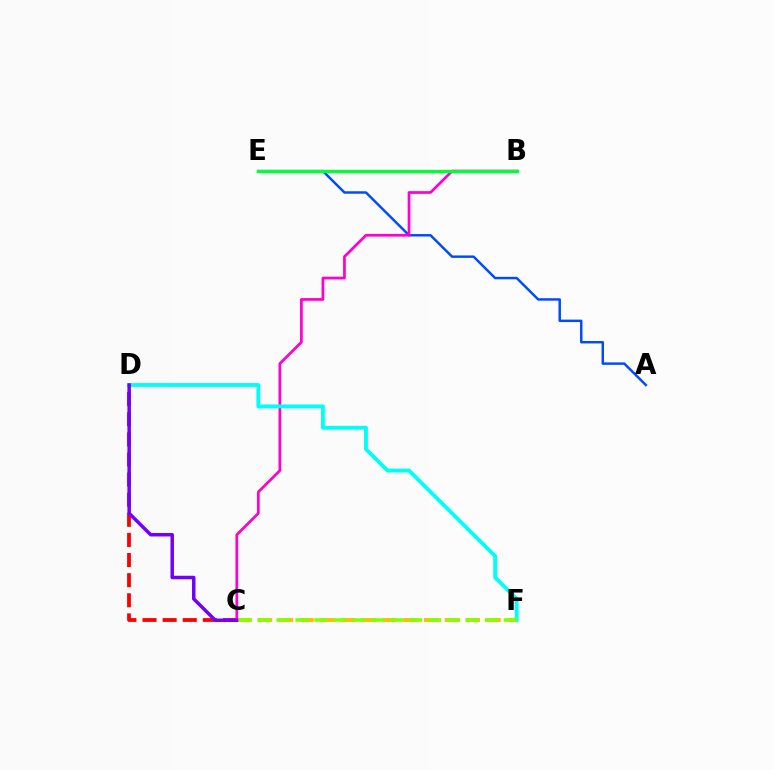{('A', 'E'): [{'color': '#004bff', 'line_style': 'solid', 'thickness': 1.77}], ('C', 'F'): [{'color': '#ffbd00', 'line_style': 'dashed', 'thickness': 2.82}, {'color': '#84ff00', 'line_style': 'dashed', 'thickness': 2.57}], ('C', 'D'): [{'color': '#ff0000', 'line_style': 'dashed', 'thickness': 2.73}, {'color': '#7200ff', 'line_style': 'solid', 'thickness': 2.51}], ('B', 'C'): [{'color': '#ff00cf', 'line_style': 'solid', 'thickness': 1.96}], ('D', 'F'): [{'color': '#00fff6', 'line_style': 'solid', 'thickness': 2.77}], ('B', 'E'): [{'color': '#00ff39', 'line_style': 'solid', 'thickness': 2.4}]}